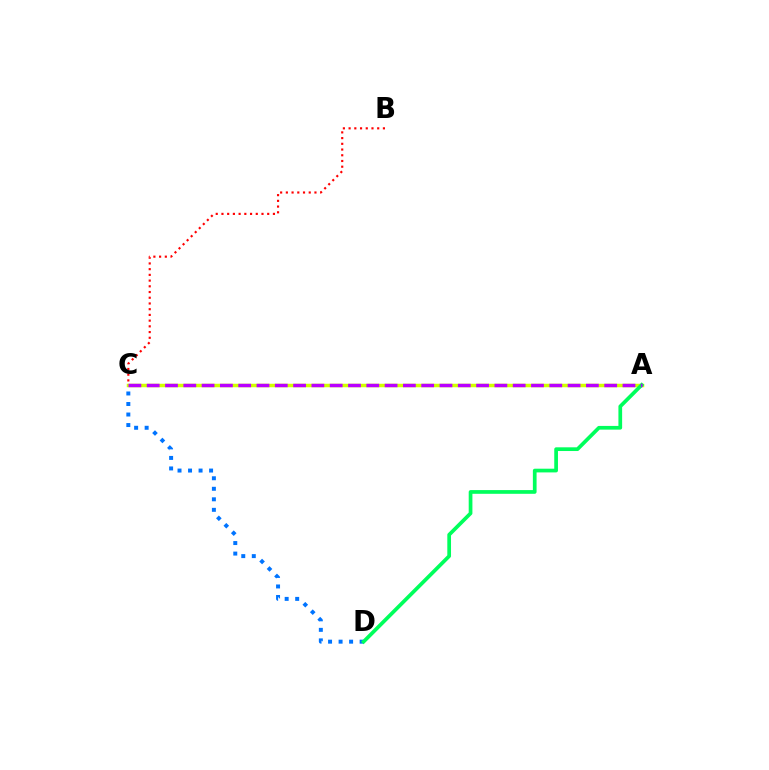{('A', 'C'): [{'color': '#d1ff00', 'line_style': 'solid', 'thickness': 2.52}, {'color': '#b900ff', 'line_style': 'dashed', 'thickness': 2.49}], ('B', 'C'): [{'color': '#ff0000', 'line_style': 'dotted', 'thickness': 1.55}], ('C', 'D'): [{'color': '#0074ff', 'line_style': 'dotted', 'thickness': 2.86}], ('A', 'D'): [{'color': '#00ff5c', 'line_style': 'solid', 'thickness': 2.67}]}